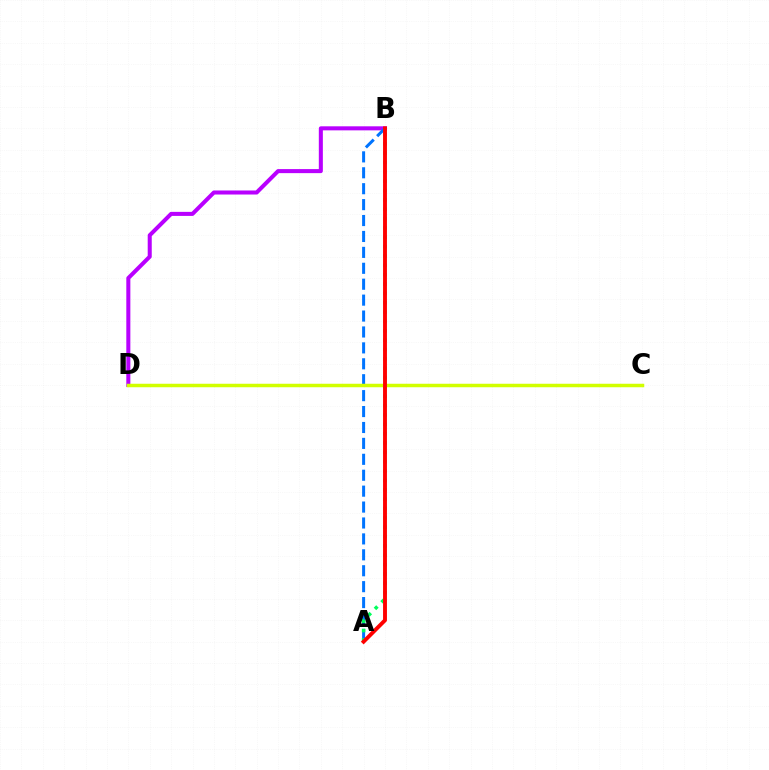{('B', 'D'): [{'color': '#b900ff', 'line_style': 'solid', 'thickness': 2.91}], ('A', 'B'): [{'color': '#0074ff', 'line_style': 'dashed', 'thickness': 2.16}, {'color': '#00ff5c', 'line_style': 'dotted', 'thickness': 2.54}, {'color': '#ff0000', 'line_style': 'solid', 'thickness': 2.8}], ('C', 'D'): [{'color': '#d1ff00', 'line_style': 'solid', 'thickness': 2.52}]}